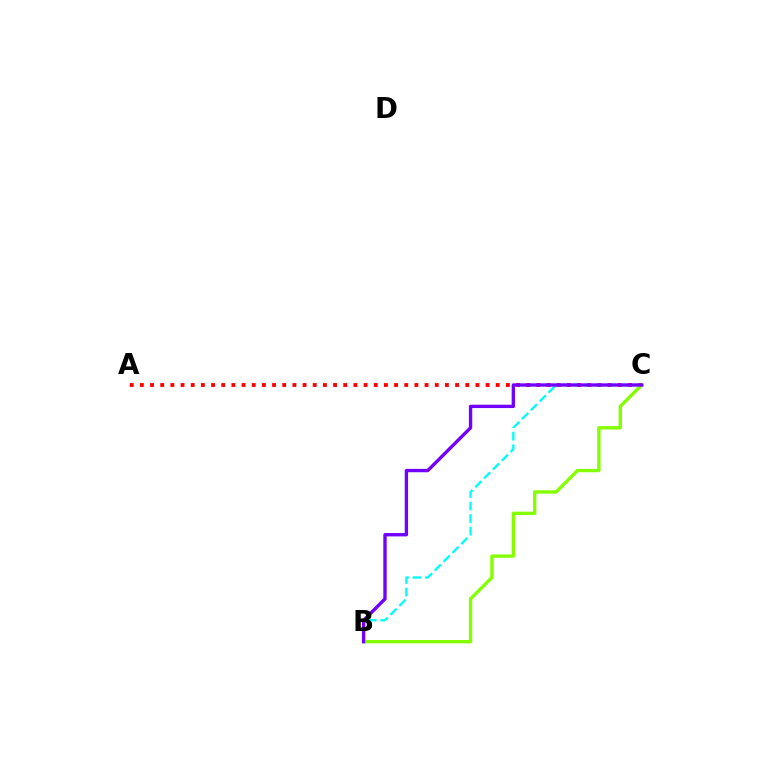{('A', 'C'): [{'color': '#ff0000', 'line_style': 'dotted', 'thickness': 2.76}], ('B', 'C'): [{'color': '#00fff6', 'line_style': 'dashed', 'thickness': 1.7}, {'color': '#84ff00', 'line_style': 'solid', 'thickness': 2.4}, {'color': '#7200ff', 'line_style': 'solid', 'thickness': 2.41}]}